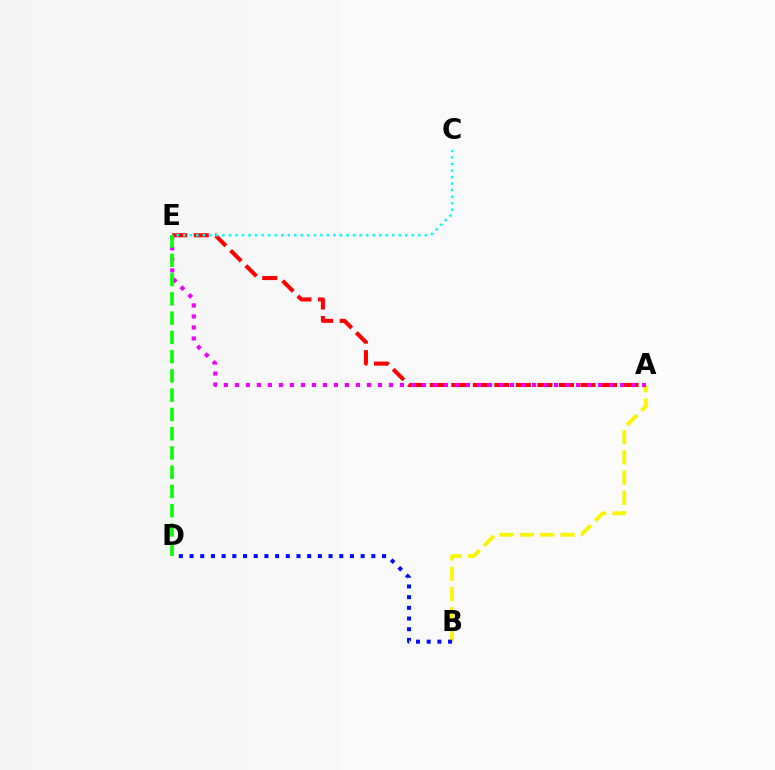{('A', 'B'): [{'color': '#fcf500', 'line_style': 'dashed', 'thickness': 2.75}], ('B', 'D'): [{'color': '#0010ff', 'line_style': 'dotted', 'thickness': 2.91}], ('A', 'E'): [{'color': '#ff0000', 'line_style': 'dashed', 'thickness': 2.92}, {'color': '#ee00ff', 'line_style': 'dotted', 'thickness': 2.99}], ('D', 'E'): [{'color': '#08ff00', 'line_style': 'dashed', 'thickness': 2.62}], ('C', 'E'): [{'color': '#00fff6', 'line_style': 'dotted', 'thickness': 1.77}]}